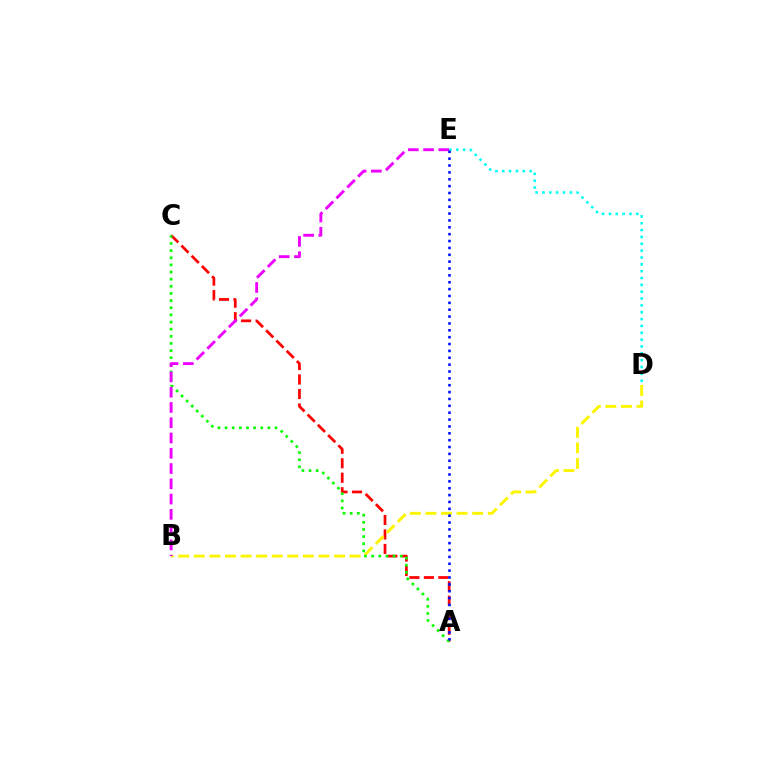{('A', 'C'): [{'color': '#ff0000', 'line_style': 'dashed', 'thickness': 1.97}, {'color': '#08ff00', 'line_style': 'dotted', 'thickness': 1.94}], ('B', 'D'): [{'color': '#fcf500', 'line_style': 'dashed', 'thickness': 2.12}], ('B', 'E'): [{'color': '#ee00ff', 'line_style': 'dashed', 'thickness': 2.07}], ('D', 'E'): [{'color': '#00fff6', 'line_style': 'dotted', 'thickness': 1.86}], ('A', 'E'): [{'color': '#0010ff', 'line_style': 'dotted', 'thickness': 1.87}]}